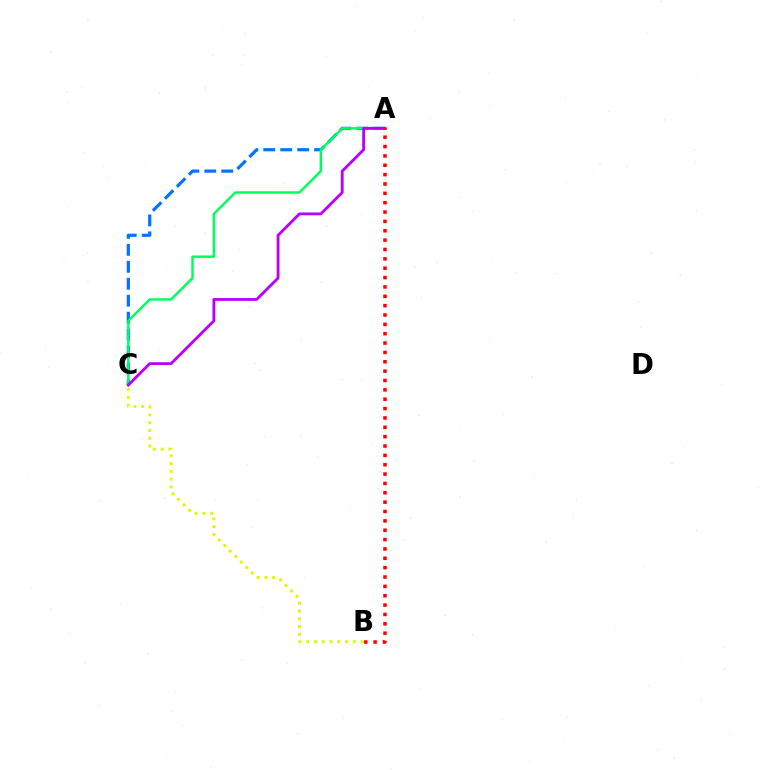{('A', 'C'): [{'color': '#0074ff', 'line_style': 'dashed', 'thickness': 2.3}, {'color': '#00ff5c', 'line_style': 'solid', 'thickness': 1.77}, {'color': '#b900ff', 'line_style': 'solid', 'thickness': 2.04}], ('A', 'B'): [{'color': '#ff0000', 'line_style': 'dotted', 'thickness': 2.54}], ('B', 'C'): [{'color': '#d1ff00', 'line_style': 'dotted', 'thickness': 2.11}]}